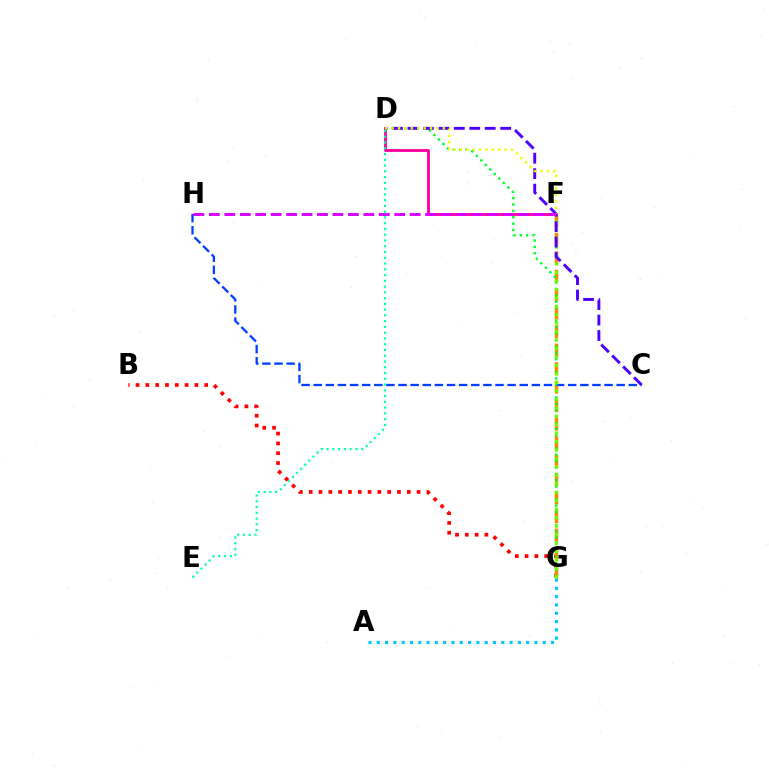{('B', 'G'): [{'color': '#ff0000', 'line_style': 'dotted', 'thickness': 2.66}], ('A', 'G'): [{'color': '#00c7ff', 'line_style': 'dotted', 'thickness': 2.25}], ('D', 'F'): [{'color': '#ff00a0', 'line_style': 'solid', 'thickness': 2.03}, {'color': '#eeff00', 'line_style': 'dotted', 'thickness': 1.74}], ('F', 'G'): [{'color': '#ff8800', 'line_style': 'dashed', 'thickness': 2.51}, {'color': '#66ff00', 'line_style': 'dotted', 'thickness': 2.3}], ('C', 'H'): [{'color': '#003fff', 'line_style': 'dashed', 'thickness': 1.65}], ('D', 'G'): [{'color': '#00ff27', 'line_style': 'dotted', 'thickness': 1.73}], ('C', 'D'): [{'color': '#4f00ff', 'line_style': 'dashed', 'thickness': 2.1}], ('D', 'E'): [{'color': '#00ffaf', 'line_style': 'dotted', 'thickness': 1.57}], ('F', 'H'): [{'color': '#d600ff', 'line_style': 'dashed', 'thickness': 2.1}]}